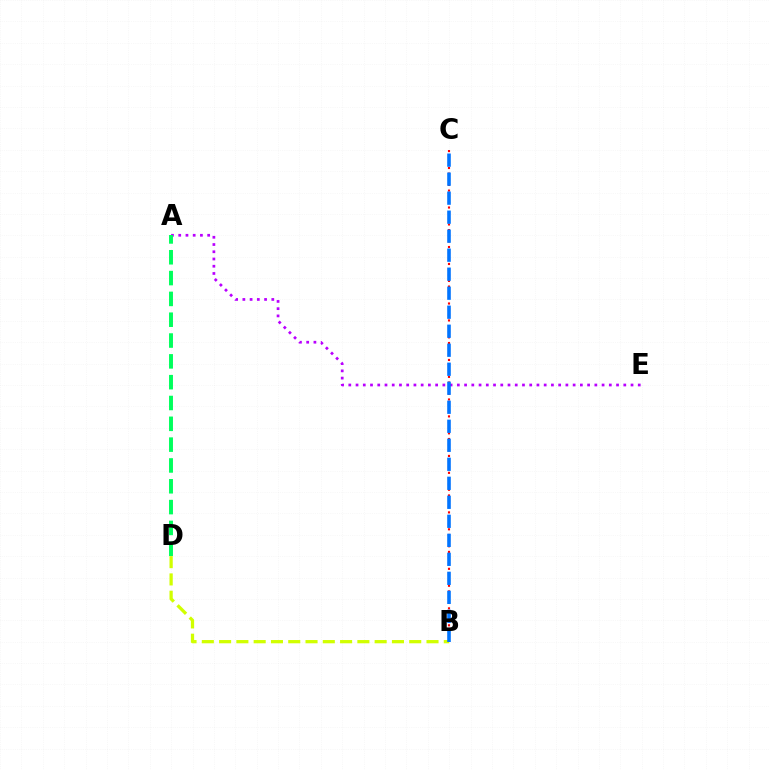{('B', 'C'): [{'color': '#ff0000', 'line_style': 'dotted', 'thickness': 1.53}, {'color': '#0074ff', 'line_style': 'dashed', 'thickness': 2.58}], ('A', 'E'): [{'color': '#b900ff', 'line_style': 'dotted', 'thickness': 1.97}], ('B', 'D'): [{'color': '#d1ff00', 'line_style': 'dashed', 'thickness': 2.35}], ('A', 'D'): [{'color': '#00ff5c', 'line_style': 'dashed', 'thickness': 2.83}]}